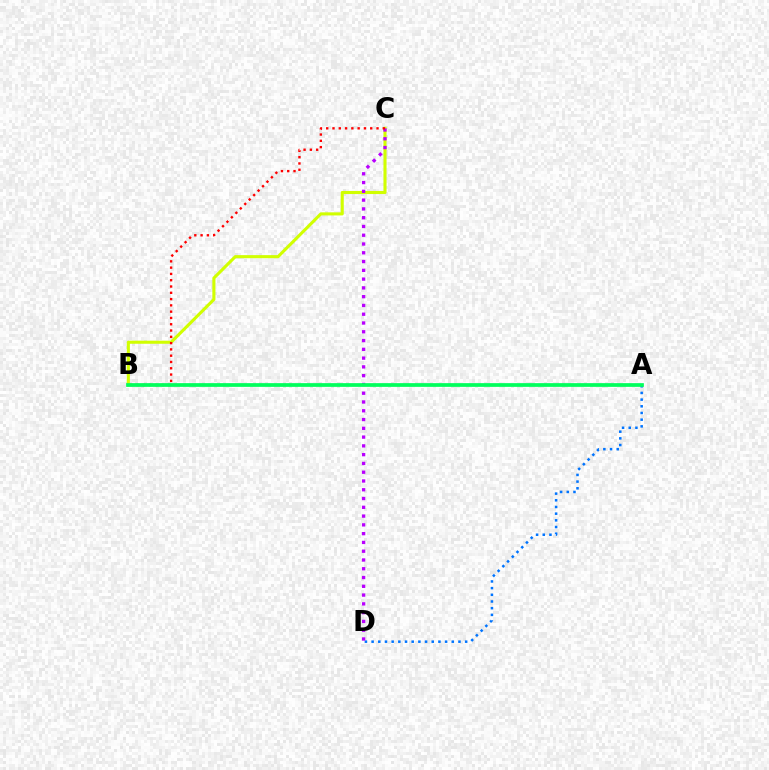{('B', 'C'): [{'color': '#d1ff00', 'line_style': 'solid', 'thickness': 2.22}, {'color': '#ff0000', 'line_style': 'dotted', 'thickness': 1.71}], ('A', 'D'): [{'color': '#0074ff', 'line_style': 'dotted', 'thickness': 1.82}], ('C', 'D'): [{'color': '#b900ff', 'line_style': 'dotted', 'thickness': 2.38}], ('A', 'B'): [{'color': '#00ff5c', 'line_style': 'solid', 'thickness': 2.68}]}